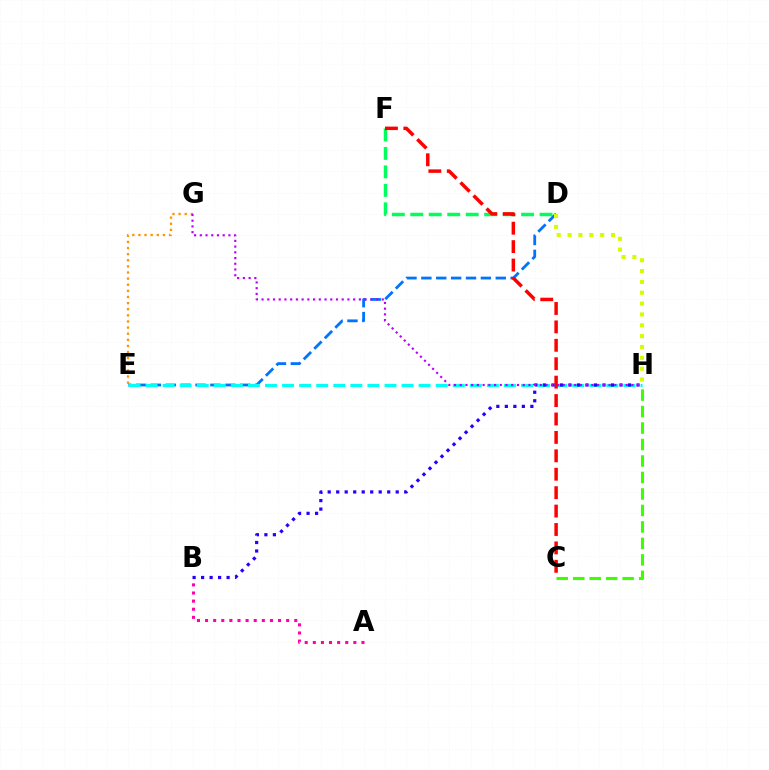{('D', 'F'): [{'color': '#00ff5c', 'line_style': 'dashed', 'thickness': 2.51}], ('E', 'G'): [{'color': '#ff9400', 'line_style': 'dotted', 'thickness': 1.66}], ('D', 'E'): [{'color': '#0074ff', 'line_style': 'dashed', 'thickness': 2.02}], ('E', 'H'): [{'color': '#00fff6', 'line_style': 'dashed', 'thickness': 2.32}], ('C', 'F'): [{'color': '#ff0000', 'line_style': 'dashed', 'thickness': 2.5}], ('C', 'H'): [{'color': '#3dff00', 'line_style': 'dashed', 'thickness': 2.24}], ('A', 'B'): [{'color': '#ff00ac', 'line_style': 'dotted', 'thickness': 2.2}], ('B', 'H'): [{'color': '#2500ff', 'line_style': 'dotted', 'thickness': 2.31}], ('D', 'H'): [{'color': '#d1ff00', 'line_style': 'dotted', 'thickness': 2.95}], ('G', 'H'): [{'color': '#b900ff', 'line_style': 'dotted', 'thickness': 1.56}]}